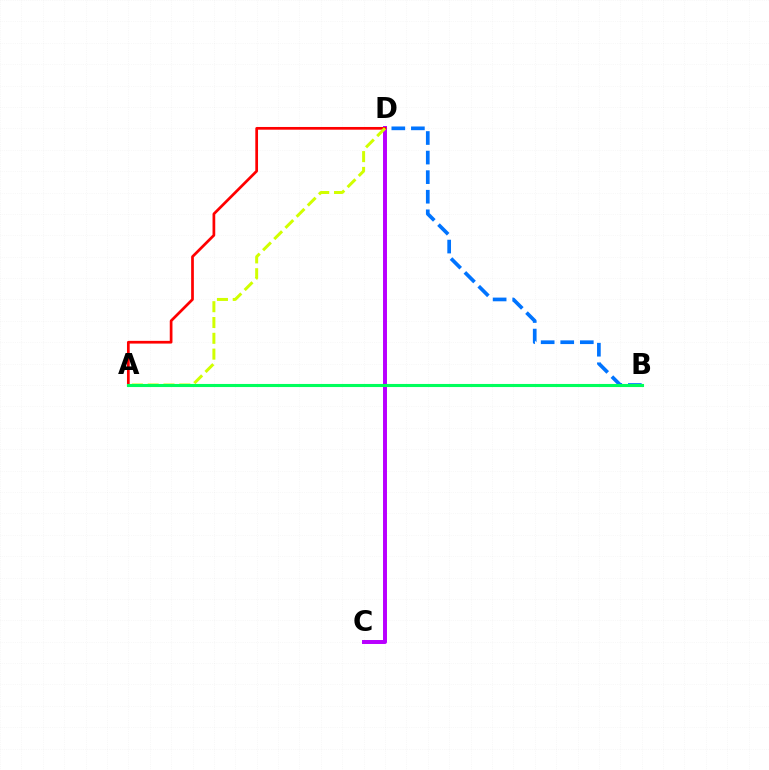{('B', 'D'): [{'color': '#0074ff', 'line_style': 'dashed', 'thickness': 2.66}], ('C', 'D'): [{'color': '#b900ff', 'line_style': 'solid', 'thickness': 2.86}], ('A', 'D'): [{'color': '#ff0000', 'line_style': 'solid', 'thickness': 1.96}, {'color': '#d1ff00', 'line_style': 'dashed', 'thickness': 2.15}], ('A', 'B'): [{'color': '#00ff5c', 'line_style': 'solid', 'thickness': 2.22}]}